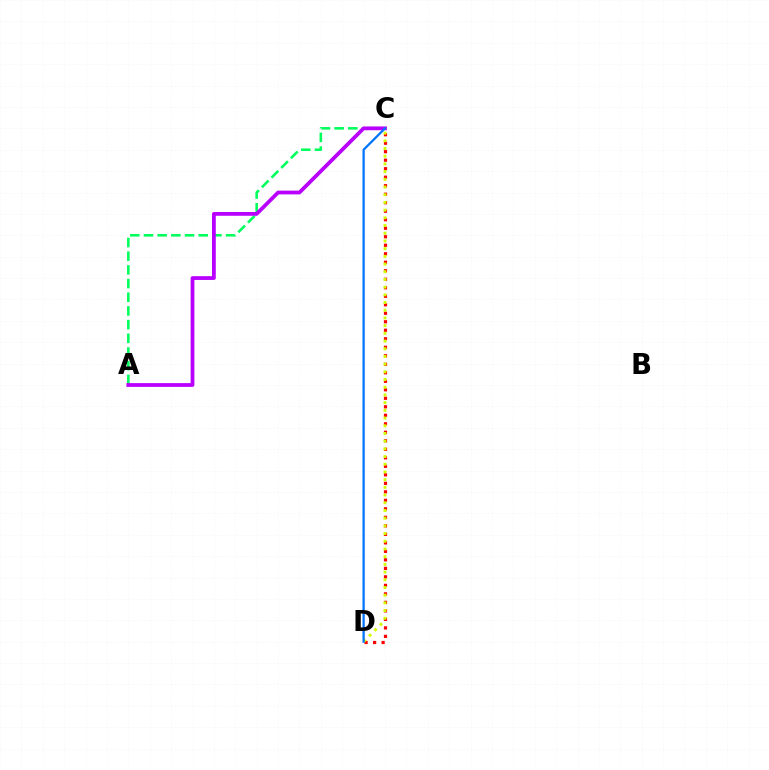{('C', 'D'): [{'color': '#ff0000', 'line_style': 'dotted', 'thickness': 2.31}, {'color': '#d1ff00', 'line_style': 'dotted', 'thickness': 2.09}, {'color': '#0074ff', 'line_style': 'solid', 'thickness': 1.62}], ('A', 'C'): [{'color': '#00ff5c', 'line_style': 'dashed', 'thickness': 1.86}, {'color': '#b900ff', 'line_style': 'solid', 'thickness': 2.72}]}